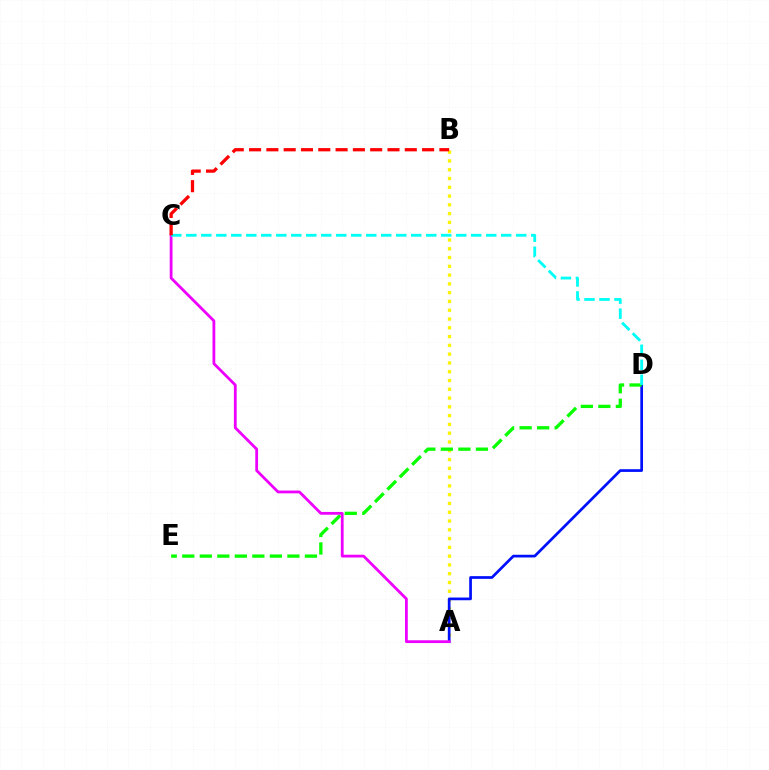{('A', 'B'): [{'color': '#fcf500', 'line_style': 'dotted', 'thickness': 2.39}], ('A', 'D'): [{'color': '#0010ff', 'line_style': 'solid', 'thickness': 1.95}], ('D', 'E'): [{'color': '#08ff00', 'line_style': 'dashed', 'thickness': 2.38}], ('A', 'C'): [{'color': '#ee00ff', 'line_style': 'solid', 'thickness': 2.01}], ('C', 'D'): [{'color': '#00fff6', 'line_style': 'dashed', 'thickness': 2.04}], ('B', 'C'): [{'color': '#ff0000', 'line_style': 'dashed', 'thickness': 2.35}]}